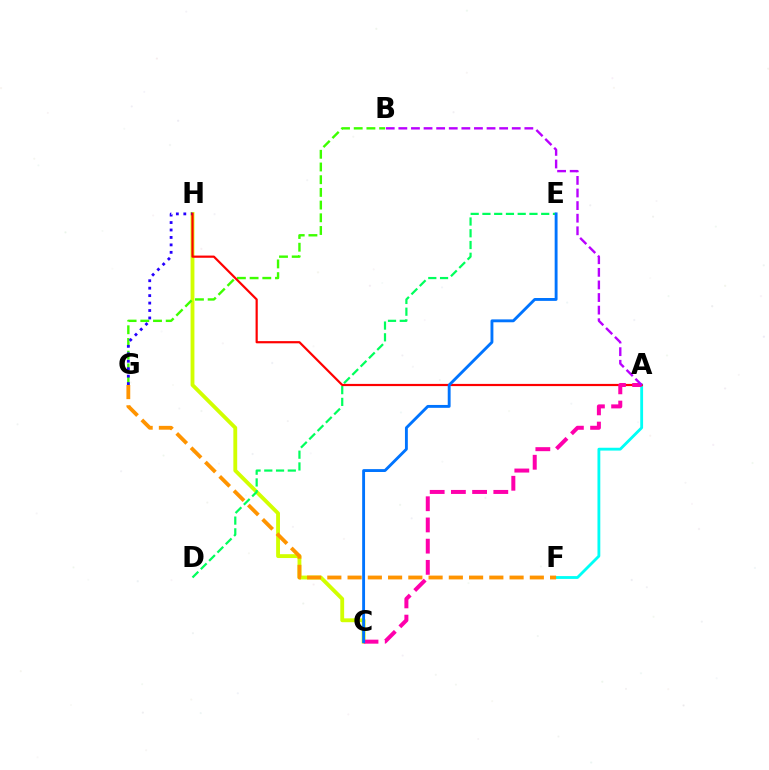{('A', 'F'): [{'color': '#00fff6', 'line_style': 'solid', 'thickness': 2.04}], ('C', 'H'): [{'color': '#d1ff00', 'line_style': 'solid', 'thickness': 2.77}], ('F', 'G'): [{'color': '#ff9400', 'line_style': 'dashed', 'thickness': 2.75}], ('B', 'G'): [{'color': '#3dff00', 'line_style': 'dashed', 'thickness': 1.73}], ('D', 'E'): [{'color': '#00ff5c', 'line_style': 'dashed', 'thickness': 1.6}], ('G', 'H'): [{'color': '#2500ff', 'line_style': 'dotted', 'thickness': 2.02}], ('A', 'H'): [{'color': '#ff0000', 'line_style': 'solid', 'thickness': 1.58}], ('A', 'C'): [{'color': '#ff00ac', 'line_style': 'dashed', 'thickness': 2.88}], ('A', 'B'): [{'color': '#b900ff', 'line_style': 'dashed', 'thickness': 1.71}], ('C', 'E'): [{'color': '#0074ff', 'line_style': 'solid', 'thickness': 2.07}]}